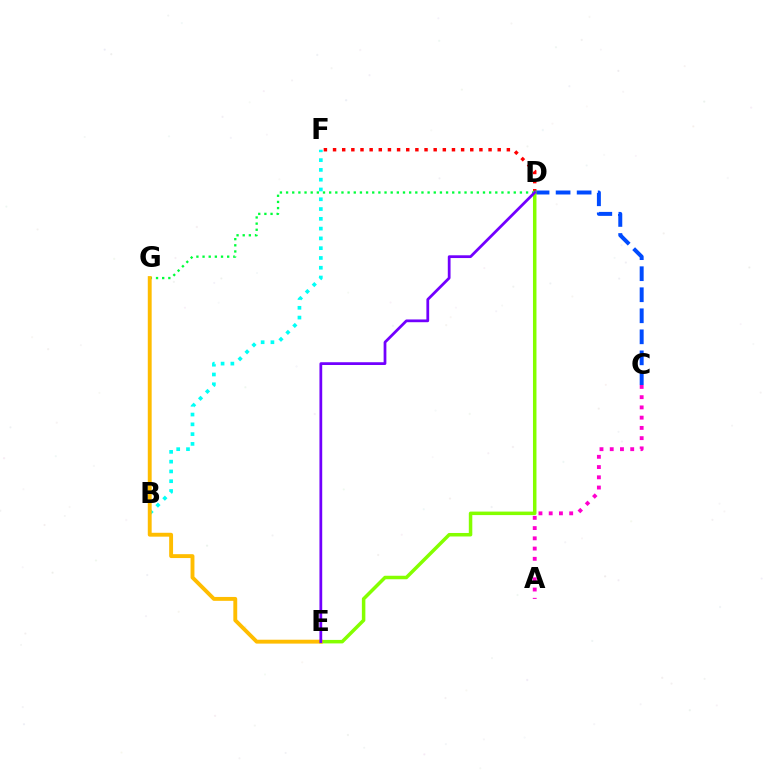{('B', 'F'): [{'color': '#00fff6', 'line_style': 'dotted', 'thickness': 2.66}], ('D', 'F'): [{'color': '#ff0000', 'line_style': 'dotted', 'thickness': 2.49}], ('C', 'D'): [{'color': '#004bff', 'line_style': 'dashed', 'thickness': 2.86}], ('D', 'G'): [{'color': '#00ff39', 'line_style': 'dotted', 'thickness': 1.67}], ('D', 'E'): [{'color': '#84ff00', 'line_style': 'solid', 'thickness': 2.52}, {'color': '#7200ff', 'line_style': 'solid', 'thickness': 1.98}], ('E', 'G'): [{'color': '#ffbd00', 'line_style': 'solid', 'thickness': 2.8}], ('A', 'C'): [{'color': '#ff00cf', 'line_style': 'dotted', 'thickness': 2.78}]}